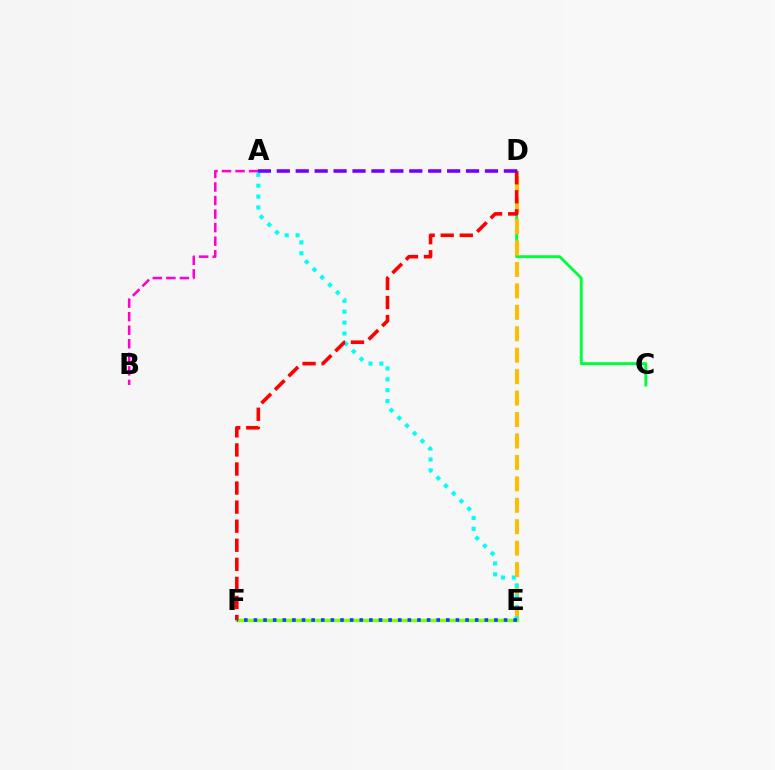{('C', 'D'): [{'color': '#00ff39', 'line_style': 'solid', 'thickness': 2.07}], ('D', 'E'): [{'color': '#ffbd00', 'line_style': 'dashed', 'thickness': 2.91}], ('A', 'E'): [{'color': '#00fff6', 'line_style': 'dotted', 'thickness': 2.96}], ('E', 'F'): [{'color': '#84ff00', 'line_style': 'solid', 'thickness': 2.43}, {'color': '#004bff', 'line_style': 'dotted', 'thickness': 2.61}], ('A', 'B'): [{'color': '#ff00cf', 'line_style': 'dashed', 'thickness': 1.84}], ('D', 'F'): [{'color': '#ff0000', 'line_style': 'dashed', 'thickness': 2.59}], ('A', 'D'): [{'color': '#7200ff', 'line_style': 'dashed', 'thickness': 2.57}]}